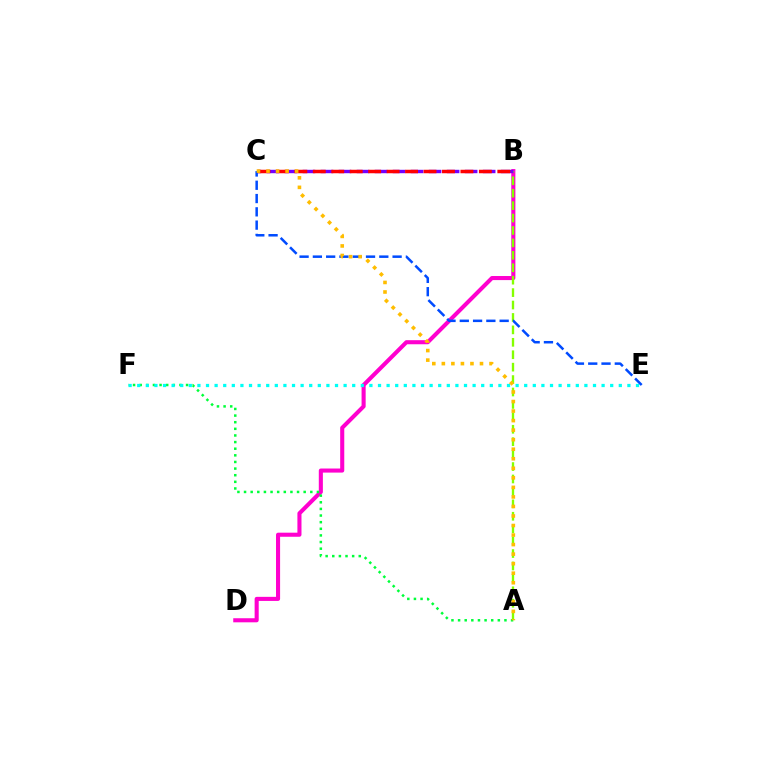{('B', 'D'): [{'color': '#ff00cf', 'line_style': 'solid', 'thickness': 2.94}], ('A', 'B'): [{'color': '#84ff00', 'line_style': 'dashed', 'thickness': 1.69}], ('B', 'C'): [{'color': '#7200ff', 'line_style': 'dashed', 'thickness': 2.45}, {'color': '#ff0000', 'line_style': 'dashed', 'thickness': 2.51}], ('A', 'F'): [{'color': '#00ff39', 'line_style': 'dotted', 'thickness': 1.8}], ('E', 'F'): [{'color': '#00fff6', 'line_style': 'dotted', 'thickness': 2.34}], ('C', 'E'): [{'color': '#004bff', 'line_style': 'dashed', 'thickness': 1.81}], ('A', 'C'): [{'color': '#ffbd00', 'line_style': 'dotted', 'thickness': 2.59}]}